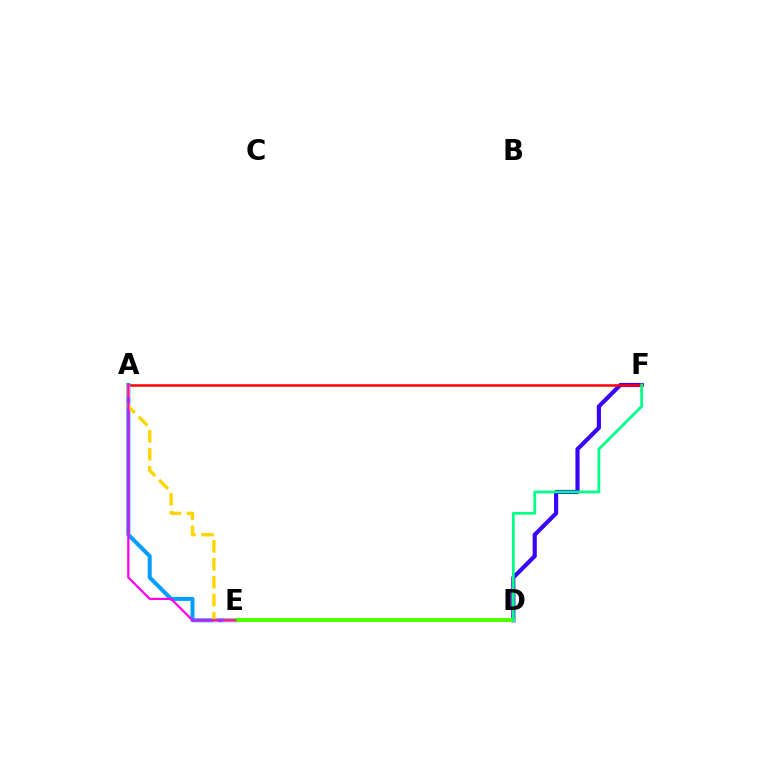{('D', 'F'): [{'color': '#3700ff', 'line_style': 'solid', 'thickness': 2.98}, {'color': '#00ff86', 'line_style': 'solid', 'thickness': 1.99}], ('A', 'F'): [{'color': '#ff0000', 'line_style': 'solid', 'thickness': 1.8}], ('A', 'E'): [{'color': '#009eff', 'line_style': 'solid', 'thickness': 2.88}, {'color': '#ffd500', 'line_style': 'dashed', 'thickness': 2.44}, {'color': '#ff00ed', 'line_style': 'solid', 'thickness': 1.62}], ('D', 'E'): [{'color': '#4fff00', 'line_style': 'solid', 'thickness': 2.88}]}